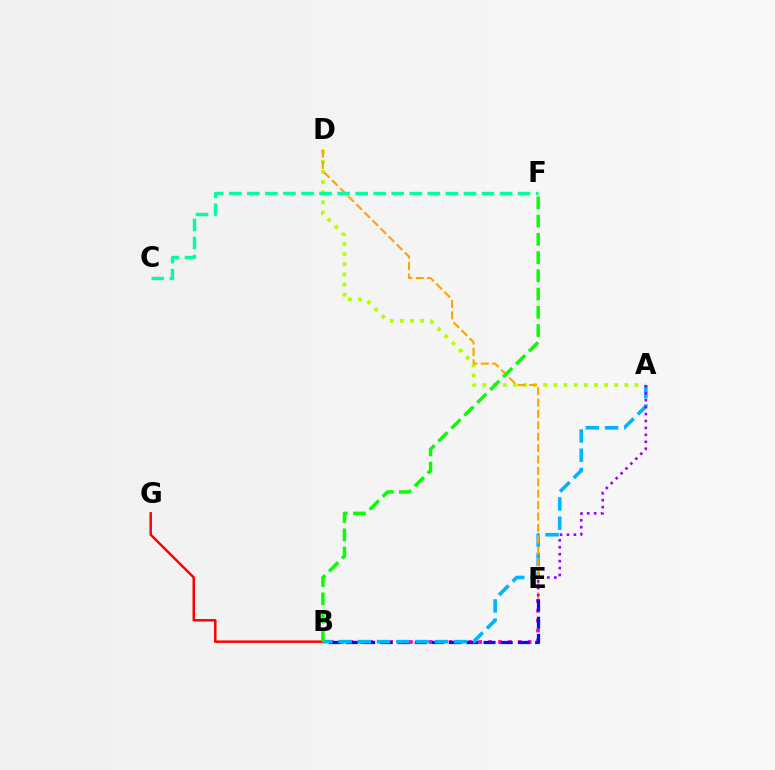{('B', 'E'): [{'color': '#ff00bd', 'line_style': 'dotted', 'thickness': 2.69}, {'color': '#0010ff', 'line_style': 'dashed', 'thickness': 2.34}], ('B', 'G'): [{'color': '#ff0000', 'line_style': 'solid', 'thickness': 1.79}], ('A', 'D'): [{'color': '#b3ff00', 'line_style': 'dotted', 'thickness': 2.75}], ('A', 'B'): [{'color': '#00b5ff', 'line_style': 'dashed', 'thickness': 2.61}], ('D', 'E'): [{'color': '#ffa500', 'line_style': 'dashed', 'thickness': 1.55}], ('A', 'E'): [{'color': '#9b00ff', 'line_style': 'dotted', 'thickness': 1.88}], ('C', 'F'): [{'color': '#00ff9d', 'line_style': 'dashed', 'thickness': 2.45}], ('B', 'F'): [{'color': '#08ff00', 'line_style': 'dashed', 'thickness': 2.48}]}